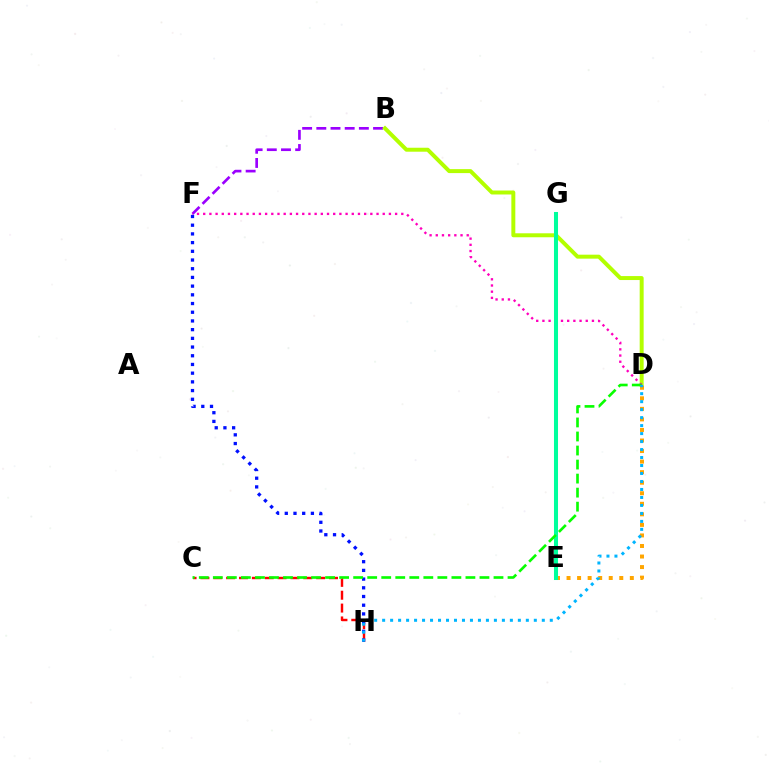{('C', 'H'): [{'color': '#ff0000', 'line_style': 'dashed', 'thickness': 1.75}], ('B', 'F'): [{'color': '#9b00ff', 'line_style': 'dashed', 'thickness': 1.93}], ('B', 'D'): [{'color': '#b3ff00', 'line_style': 'solid', 'thickness': 2.86}], ('F', 'H'): [{'color': '#0010ff', 'line_style': 'dotted', 'thickness': 2.36}], ('D', 'F'): [{'color': '#ff00bd', 'line_style': 'dotted', 'thickness': 1.68}], ('D', 'E'): [{'color': '#ffa500', 'line_style': 'dotted', 'thickness': 2.87}], ('E', 'G'): [{'color': '#00ff9d', 'line_style': 'solid', 'thickness': 2.91}], ('C', 'D'): [{'color': '#08ff00', 'line_style': 'dashed', 'thickness': 1.91}], ('D', 'H'): [{'color': '#00b5ff', 'line_style': 'dotted', 'thickness': 2.17}]}